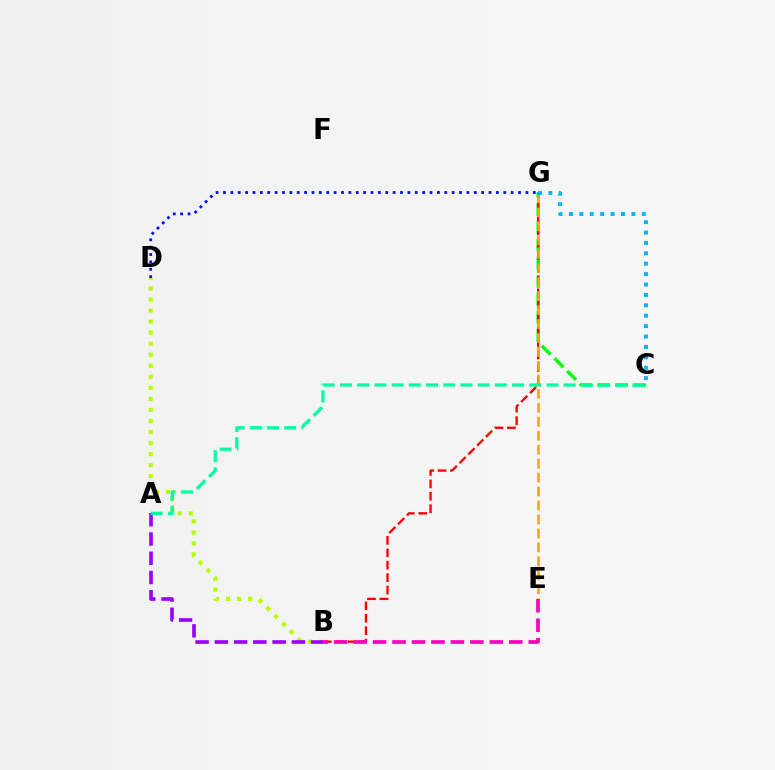{('B', 'D'): [{'color': '#b3ff00', 'line_style': 'dotted', 'thickness': 3.0}], ('C', 'G'): [{'color': '#08ff00', 'line_style': 'dashed', 'thickness': 2.44}, {'color': '#00b5ff', 'line_style': 'dotted', 'thickness': 2.83}], ('B', 'G'): [{'color': '#ff0000', 'line_style': 'dashed', 'thickness': 1.69}], ('D', 'G'): [{'color': '#0010ff', 'line_style': 'dotted', 'thickness': 2.0}], ('A', 'B'): [{'color': '#9b00ff', 'line_style': 'dashed', 'thickness': 2.62}], ('E', 'G'): [{'color': '#ffa500', 'line_style': 'dashed', 'thickness': 1.9}], ('B', 'E'): [{'color': '#ff00bd', 'line_style': 'dashed', 'thickness': 2.64}], ('A', 'C'): [{'color': '#00ff9d', 'line_style': 'dashed', 'thickness': 2.34}]}